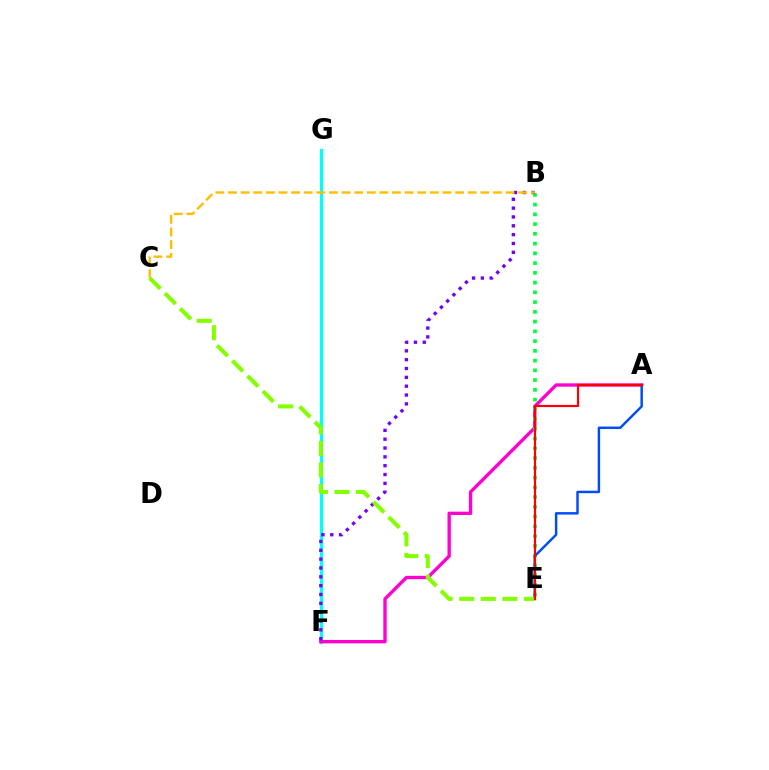{('F', 'G'): [{'color': '#00fff6', 'line_style': 'solid', 'thickness': 2.32}], ('A', 'F'): [{'color': '#ff00cf', 'line_style': 'solid', 'thickness': 2.41}], ('B', 'E'): [{'color': '#00ff39', 'line_style': 'dotted', 'thickness': 2.65}], ('A', 'E'): [{'color': '#004bff', 'line_style': 'solid', 'thickness': 1.77}, {'color': '#ff0000', 'line_style': 'solid', 'thickness': 1.57}], ('B', 'F'): [{'color': '#7200ff', 'line_style': 'dotted', 'thickness': 2.4}], ('C', 'E'): [{'color': '#84ff00', 'line_style': 'dashed', 'thickness': 2.93}], ('B', 'C'): [{'color': '#ffbd00', 'line_style': 'dashed', 'thickness': 1.71}]}